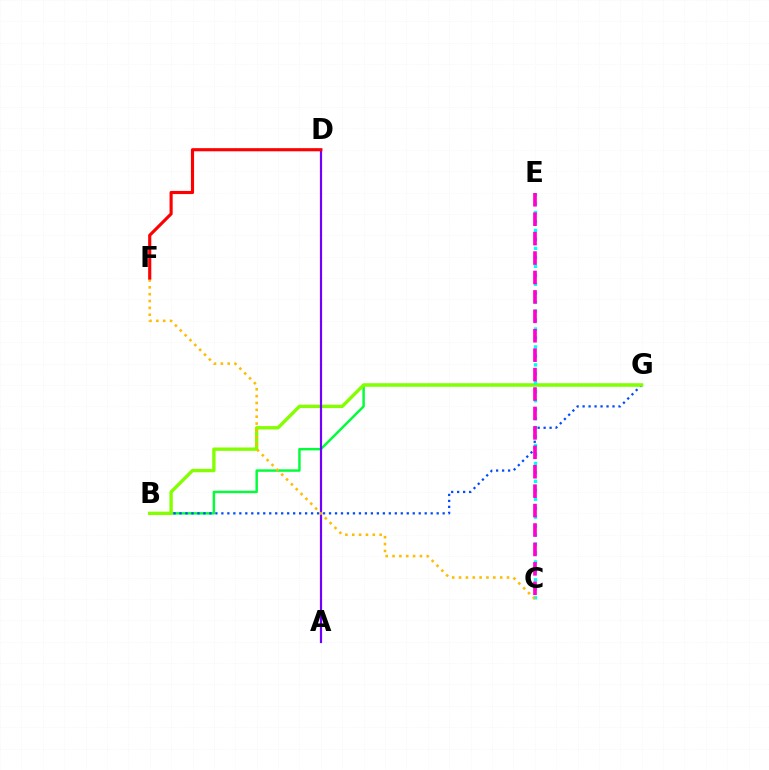{('B', 'G'): [{'color': '#00ff39', 'line_style': 'solid', 'thickness': 1.76}, {'color': '#004bff', 'line_style': 'dotted', 'thickness': 1.62}, {'color': '#84ff00', 'line_style': 'solid', 'thickness': 2.42}], ('C', 'E'): [{'color': '#00fff6', 'line_style': 'dotted', 'thickness': 2.43}, {'color': '#ff00cf', 'line_style': 'dashed', 'thickness': 2.64}], ('A', 'D'): [{'color': '#7200ff', 'line_style': 'solid', 'thickness': 1.59}], ('C', 'F'): [{'color': '#ffbd00', 'line_style': 'dotted', 'thickness': 1.86}], ('D', 'F'): [{'color': '#ff0000', 'line_style': 'solid', 'thickness': 2.25}]}